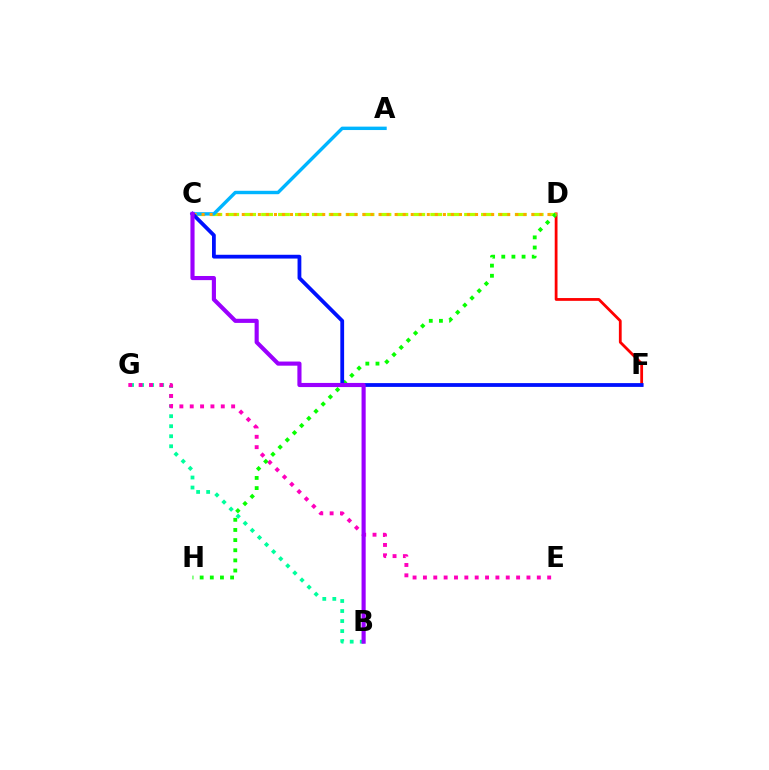{('B', 'G'): [{'color': '#00ff9d', 'line_style': 'dotted', 'thickness': 2.72}], ('D', 'F'): [{'color': '#ff0000', 'line_style': 'solid', 'thickness': 2.01}], ('E', 'G'): [{'color': '#ff00bd', 'line_style': 'dotted', 'thickness': 2.81}], ('C', 'D'): [{'color': '#b3ff00', 'line_style': 'dashed', 'thickness': 2.3}, {'color': '#ffa500', 'line_style': 'dotted', 'thickness': 2.19}], ('A', 'C'): [{'color': '#00b5ff', 'line_style': 'solid', 'thickness': 2.46}], ('D', 'H'): [{'color': '#08ff00', 'line_style': 'dotted', 'thickness': 2.76}], ('C', 'F'): [{'color': '#0010ff', 'line_style': 'solid', 'thickness': 2.73}], ('B', 'C'): [{'color': '#9b00ff', 'line_style': 'solid', 'thickness': 2.97}]}